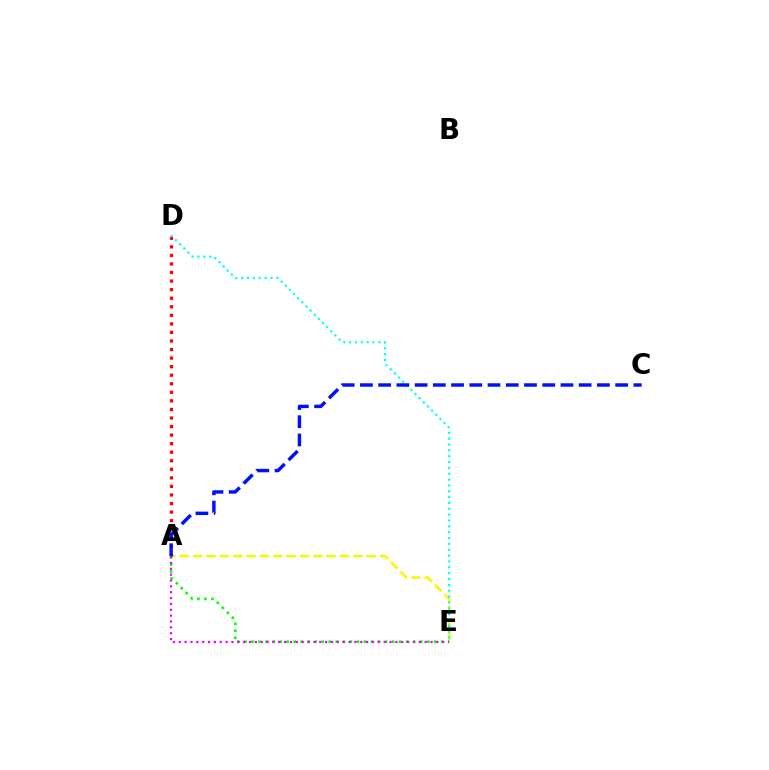{('A', 'E'): [{'color': '#fcf500', 'line_style': 'dashed', 'thickness': 1.82}, {'color': '#08ff00', 'line_style': 'dotted', 'thickness': 1.91}, {'color': '#ee00ff', 'line_style': 'dotted', 'thickness': 1.59}], ('A', 'D'): [{'color': '#ff0000', 'line_style': 'dotted', 'thickness': 2.32}], ('D', 'E'): [{'color': '#00fff6', 'line_style': 'dotted', 'thickness': 1.59}], ('A', 'C'): [{'color': '#0010ff', 'line_style': 'dashed', 'thickness': 2.48}]}